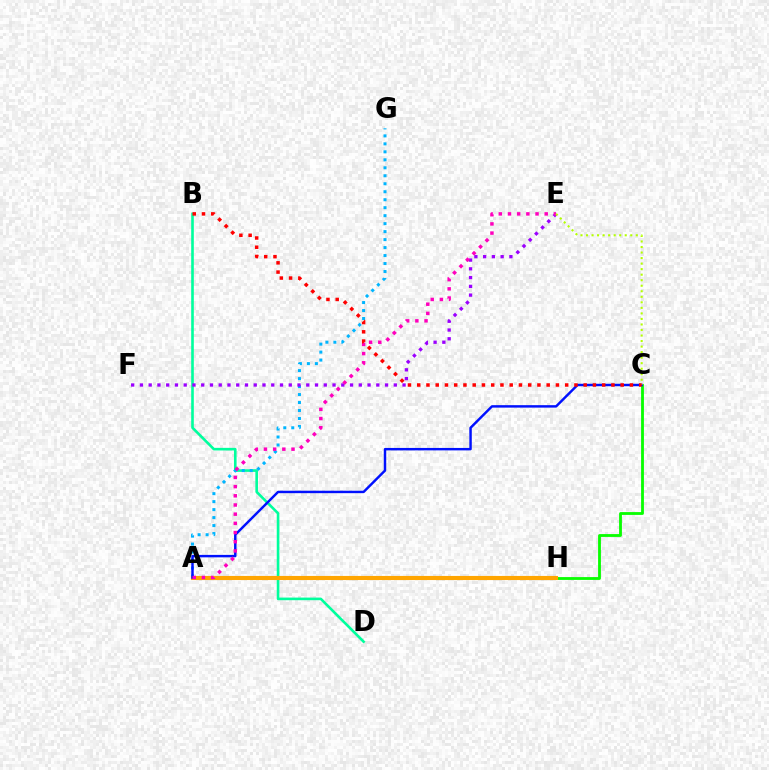{('B', 'D'): [{'color': '#00ff9d', 'line_style': 'solid', 'thickness': 1.88}], ('C', 'H'): [{'color': '#08ff00', 'line_style': 'solid', 'thickness': 2.03}], ('A', 'G'): [{'color': '#00b5ff', 'line_style': 'dotted', 'thickness': 2.17}], ('A', 'H'): [{'color': '#ffa500', 'line_style': 'solid', 'thickness': 2.96}], ('E', 'F'): [{'color': '#9b00ff', 'line_style': 'dotted', 'thickness': 2.38}], ('A', 'C'): [{'color': '#0010ff', 'line_style': 'solid', 'thickness': 1.76}], ('A', 'E'): [{'color': '#ff00bd', 'line_style': 'dotted', 'thickness': 2.5}], ('C', 'E'): [{'color': '#b3ff00', 'line_style': 'dotted', 'thickness': 1.5}], ('B', 'C'): [{'color': '#ff0000', 'line_style': 'dotted', 'thickness': 2.51}]}